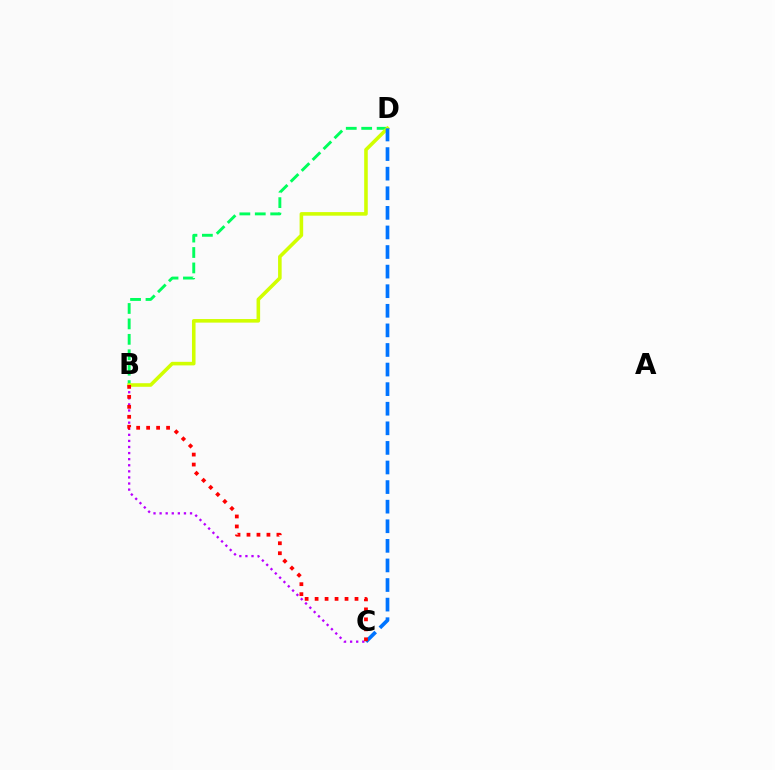{('B', 'C'): [{'color': '#b900ff', 'line_style': 'dotted', 'thickness': 1.65}, {'color': '#ff0000', 'line_style': 'dotted', 'thickness': 2.71}], ('B', 'D'): [{'color': '#00ff5c', 'line_style': 'dashed', 'thickness': 2.1}, {'color': '#d1ff00', 'line_style': 'solid', 'thickness': 2.57}], ('C', 'D'): [{'color': '#0074ff', 'line_style': 'dashed', 'thickness': 2.66}]}